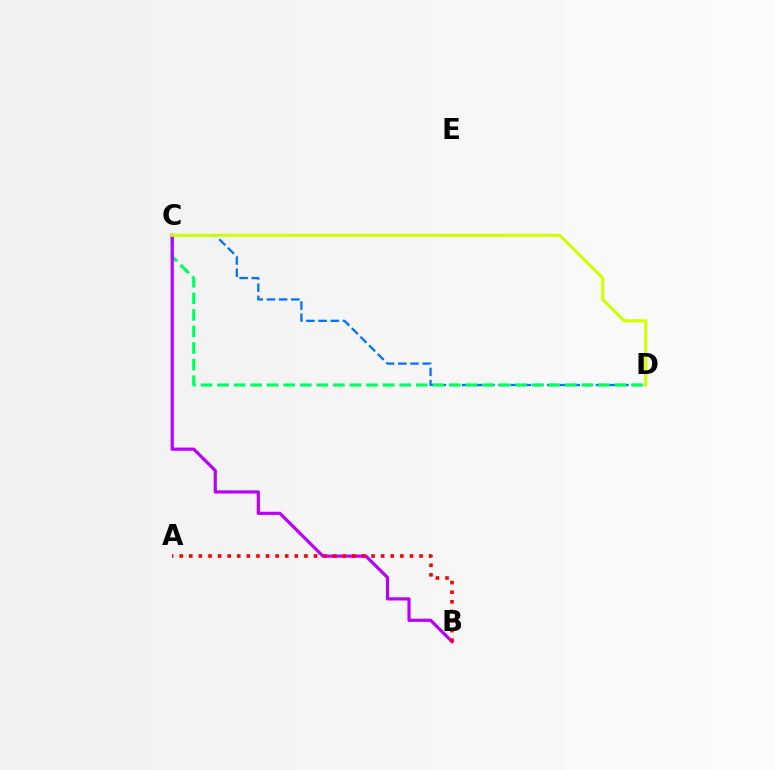{('C', 'D'): [{'color': '#0074ff', 'line_style': 'dashed', 'thickness': 1.65}, {'color': '#00ff5c', 'line_style': 'dashed', 'thickness': 2.25}, {'color': '#d1ff00', 'line_style': 'solid', 'thickness': 2.24}], ('B', 'C'): [{'color': '#b900ff', 'line_style': 'solid', 'thickness': 2.29}], ('A', 'B'): [{'color': '#ff0000', 'line_style': 'dotted', 'thickness': 2.61}]}